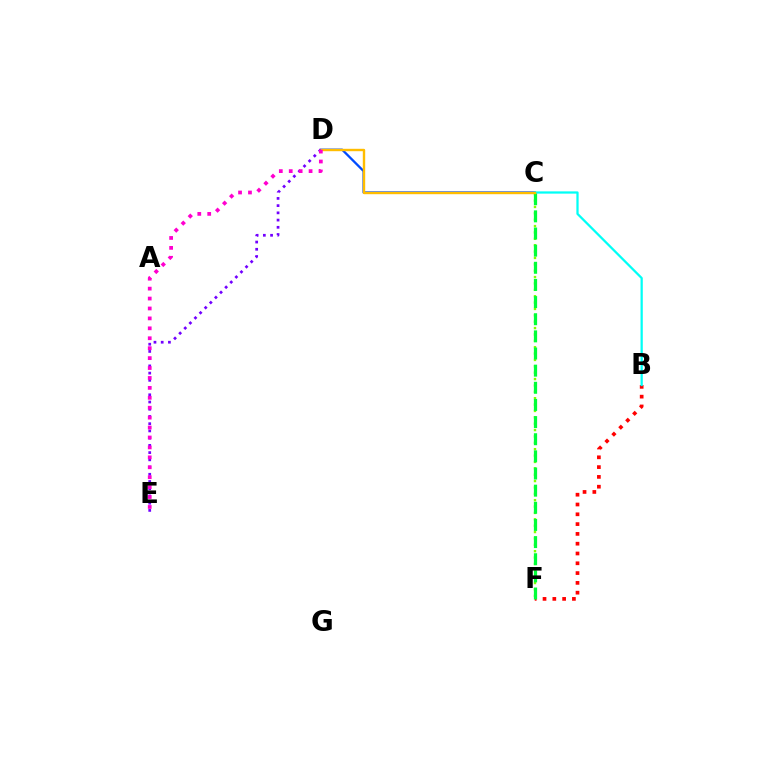{('B', 'F'): [{'color': '#ff0000', 'line_style': 'dotted', 'thickness': 2.66}], ('C', 'D'): [{'color': '#004bff', 'line_style': 'solid', 'thickness': 1.65}, {'color': '#ffbd00', 'line_style': 'solid', 'thickness': 1.73}], ('C', 'F'): [{'color': '#84ff00', 'line_style': 'dotted', 'thickness': 1.73}, {'color': '#00ff39', 'line_style': 'dashed', 'thickness': 2.33}], ('B', 'C'): [{'color': '#00fff6', 'line_style': 'solid', 'thickness': 1.62}], ('D', 'E'): [{'color': '#7200ff', 'line_style': 'dotted', 'thickness': 1.96}, {'color': '#ff00cf', 'line_style': 'dotted', 'thickness': 2.7}]}